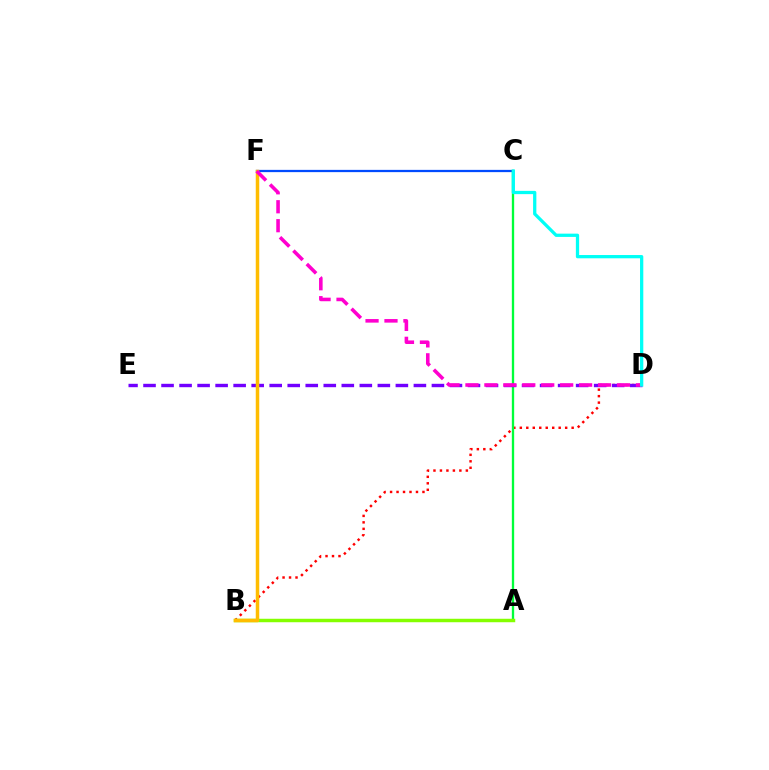{('B', 'D'): [{'color': '#ff0000', 'line_style': 'dotted', 'thickness': 1.76}], ('C', 'F'): [{'color': '#004bff', 'line_style': 'solid', 'thickness': 1.62}], ('A', 'C'): [{'color': '#00ff39', 'line_style': 'solid', 'thickness': 1.67}], ('A', 'B'): [{'color': '#84ff00', 'line_style': 'solid', 'thickness': 2.5}], ('D', 'E'): [{'color': '#7200ff', 'line_style': 'dashed', 'thickness': 2.45}], ('B', 'F'): [{'color': '#ffbd00', 'line_style': 'solid', 'thickness': 2.51}], ('D', 'F'): [{'color': '#ff00cf', 'line_style': 'dashed', 'thickness': 2.57}], ('C', 'D'): [{'color': '#00fff6', 'line_style': 'solid', 'thickness': 2.35}]}